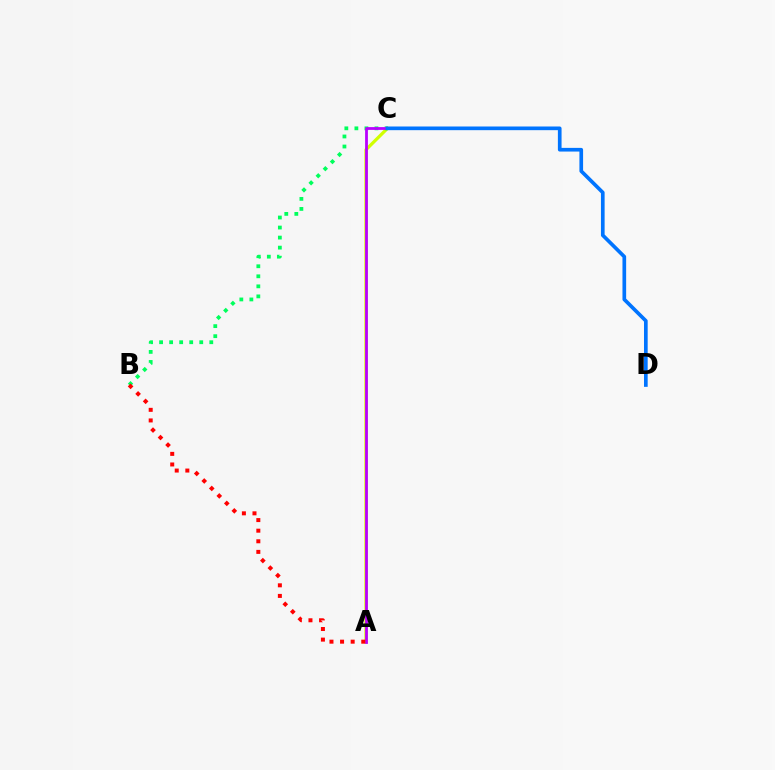{('A', 'C'): [{'color': '#d1ff00', 'line_style': 'solid', 'thickness': 2.32}, {'color': '#b900ff', 'line_style': 'solid', 'thickness': 2.0}], ('B', 'C'): [{'color': '#00ff5c', 'line_style': 'dotted', 'thickness': 2.73}], ('A', 'B'): [{'color': '#ff0000', 'line_style': 'dotted', 'thickness': 2.88}], ('C', 'D'): [{'color': '#0074ff', 'line_style': 'solid', 'thickness': 2.65}]}